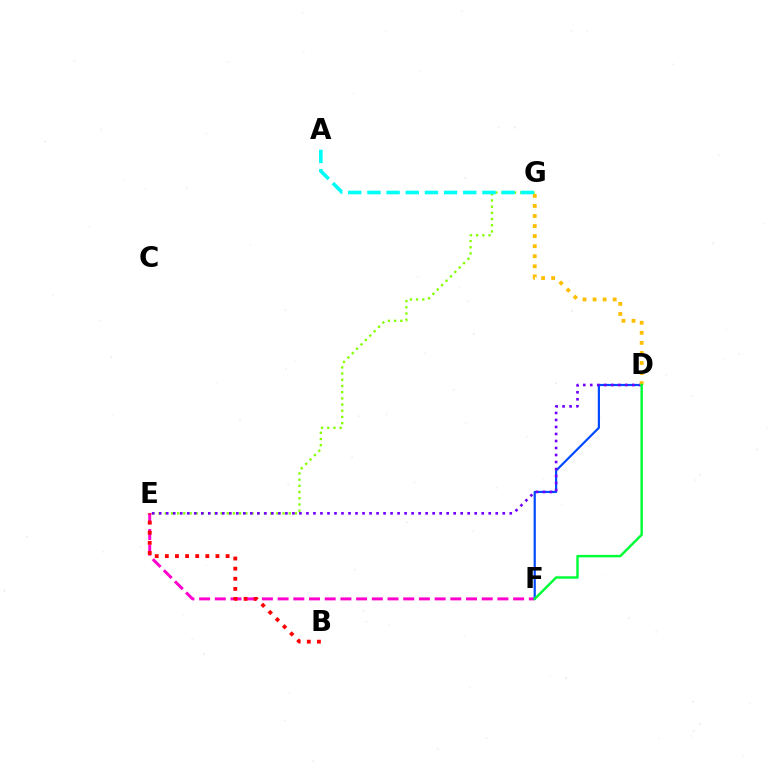{('E', 'G'): [{'color': '#84ff00', 'line_style': 'dotted', 'thickness': 1.68}], ('E', 'F'): [{'color': '#ff00cf', 'line_style': 'dashed', 'thickness': 2.13}], ('A', 'G'): [{'color': '#00fff6', 'line_style': 'dashed', 'thickness': 2.6}], ('B', 'E'): [{'color': '#ff0000', 'line_style': 'dotted', 'thickness': 2.75}], ('D', 'F'): [{'color': '#004bff', 'line_style': 'solid', 'thickness': 1.58}, {'color': '#00ff39', 'line_style': 'solid', 'thickness': 1.77}], ('D', 'E'): [{'color': '#7200ff', 'line_style': 'dotted', 'thickness': 1.9}], ('D', 'G'): [{'color': '#ffbd00', 'line_style': 'dotted', 'thickness': 2.73}]}